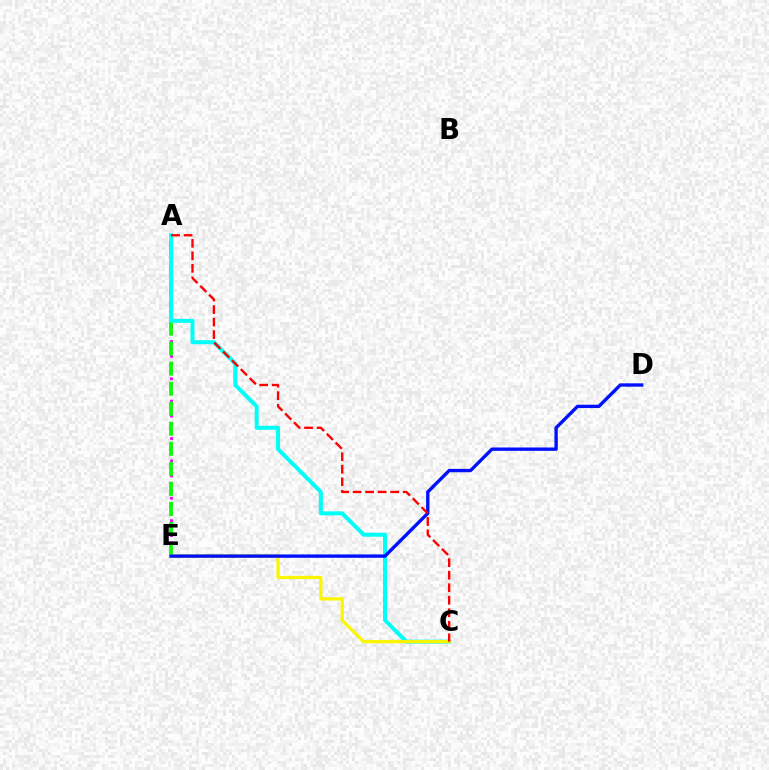{('A', 'E'): [{'color': '#ee00ff', 'line_style': 'dotted', 'thickness': 2.03}, {'color': '#08ff00', 'line_style': 'dashed', 'thickness': 2.72}], ('A', 'C'): [{'color': '#00fff6', 'line_style': 'solid', 'thickness': 2.88}, {'color': '#ff0000', 'line_style': 'dashed', 'thickness': 1.7}], ('C', 'E'): [{'color': '#fcf500', 'line_style': 'solid', 'thickness': 2.33}], ('D', 'E'): [{'color': '#0010ff', 'line_style': 'solid', 'thickness': 2.42}]}